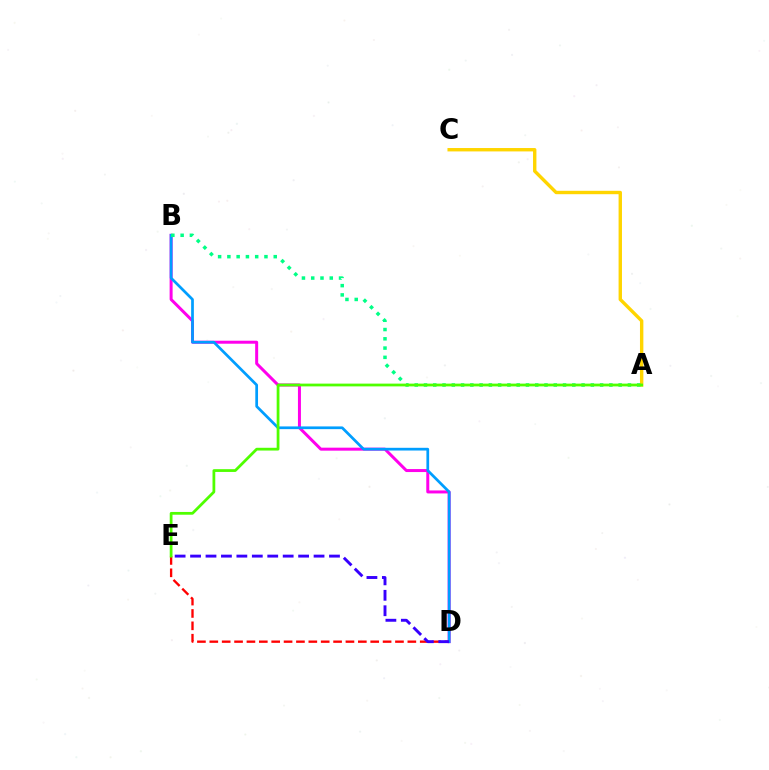{('B', 'D'): [{'color': '#ff00ed', 'line_style': 'solid', 'thickness': 2.16}, {'color': '#009eff', 'line_style': 'solid', 'thickness': 1.96}], ('A', 'C'): [{'color': '#ffd500', 'line_style': 'solid', 'thickness': 2.44}], ('D', 'E'): [{'color': '#ff0000', 'line_style': 'dashed', 'thickness': 1.68}, {'color': '#3700ff', 'line_style': 'dashed', 'thickness': 2.1}], ('A', 'B'): [{'color': '#00ff86', 'line_style': 'dotted', 'thickness': 2.52}], ('A', 'E'): [{'color': '#4fff00', 'line_style': 'solid', 'thickness': 1.99}]}